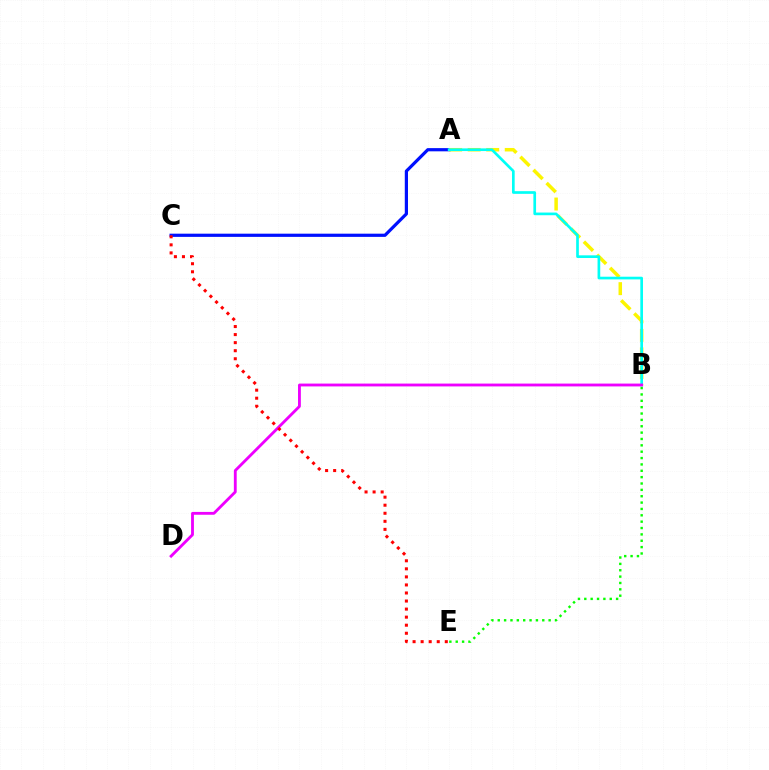{('A', 'C'): [{'color': '#0010ff', 'line_style': 'solid', 'thickness': 2.31}], ('A', 'B'): [{'color': '#fcf500', 'line_style': 'dashed', 'thickness': 2.52}, {'color': '#00fff6', 'line_style': 'solid', 'thickness': 1.93}], ('B', 'D'): [{'color': '#ee00ff', 'line_style': 'solid', 'thickness': 2.04}], ('B', 'E'): [{'color': '#08ff00', 'line_style': 'dotted', 'thickness': 1.73}], ('C', 'E'): [{'color': '#ff0000', 'line_style': 'dotted', 'thickness': 2.19}]}